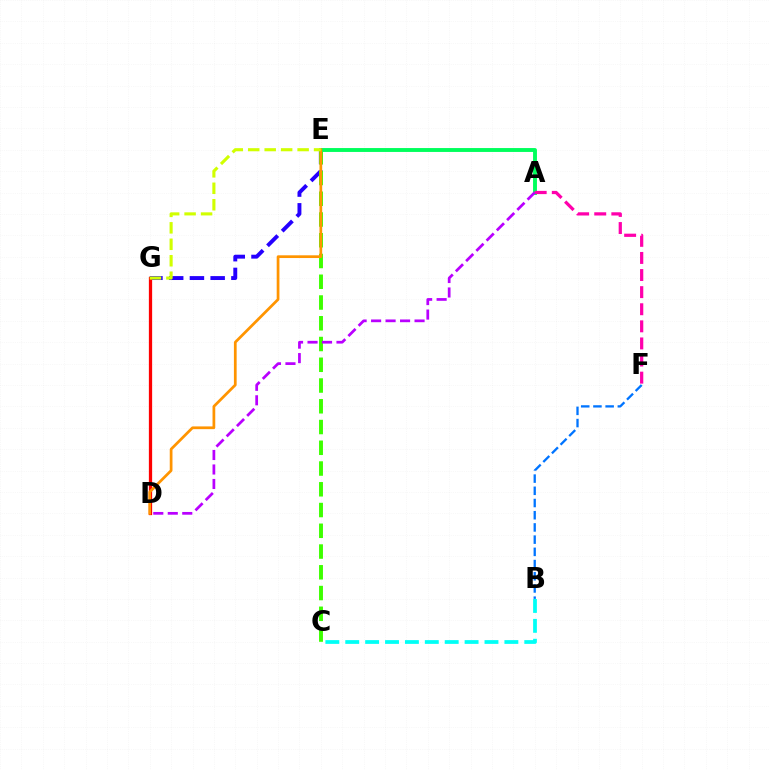{('E', 'G'): [{'color': '#2500ff', 'line_style': 'dashed', 'thickness': 2.82}, {'color': '#d1ff00', 'line_style': 'dashed', 'thickness': 2.24}], ('C', 'E'): [{'color': '#3dff00', 'line_style': 'dashed', 'thickness': 2.82}], ('D', 'G'): [{'color': '#ff0000', 'line_style': 'solid', 'thickness': 2.35}], ('A', 'E'): [{'color': '#00ff5c', 'line_style': 'solid', 'thickness': 2.8}], ('D', 'E'): [{'color': '#ff9400', 'line_style': 'solid', 'thickness': 1.97}], ('A', 'F'): [{'color': '#ff00ac', 'line_style': 'dashed', 'thickness': 2.32}], ('B', 'C'): [{'color': '#00fff6', 'line_style': 'dashed', 'thickness': 2.7}], ('B', 'F'): [{'color': '#0074ff', 'line_style': 'dashed', 'thickness': 1.66}], ('A', 'D'): [{'color': '#b900ff', 'line_style': 'dashed', 'thickness': 1.97}]}